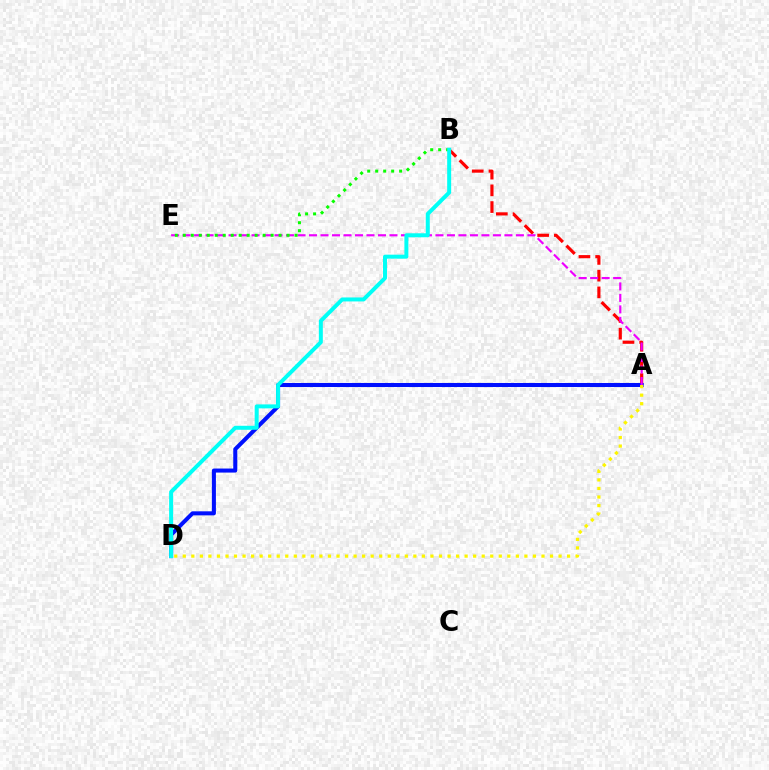{('A', 'B'): [{'color': '#ff0000', 'line_style': 'dashed', 'thickness': 2.27}], ('A', 'D'): [{'color': '#0010ff', 'line_style': 'solid', 'thickness': 2.91}, {'color': '#fcf500', 'line_style': 'dotted', 'thickness': 2.32}], ('A', 'E'): [{'color': '#ee00ff', 'line_style': 'dashed', 'thickness': 1.56}], ('B', 'E'): [{'color': '#08ff00', 'line_style': 'dotted', 'thickness': 2.17}], ('B', 'D'): [{'color': '#00fff6', 'line_style': 'solid', 'thickness': 2.87}]}